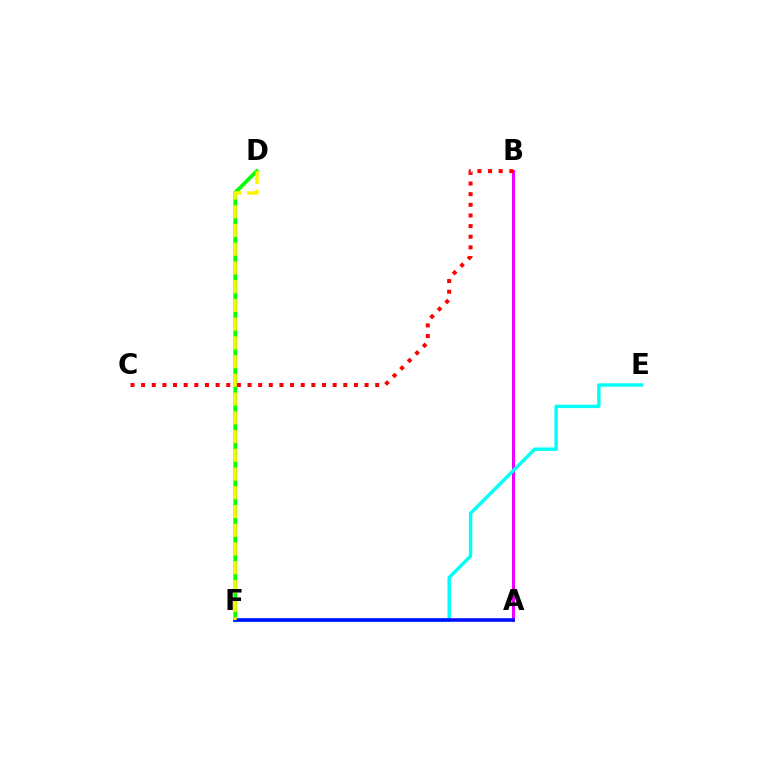{('A', 'B'): [{'color': '#ee00ff', 'line_style': 'solid', 'thickness': 2.15}], ('D', 'F'): [{'color': '#08ff00', 'line_style': 'solid', 'thickness': 2.69}, {'color': '#fcf500', 'line_style': 'dashed', 'thickness': 2.55}], ('E', 'F'): [{'color': '#00fff6', 'line_style': 'solid', 'thickness': 2.46}], ('B', 'C'): [{'color': '#ff0000', 'line_style': 'dotted', 'thickness': 2.89}], ('A', 'F'): [{'color': '#0010ff', 'line_style': 'solid', 'thickness': 2.59}]}